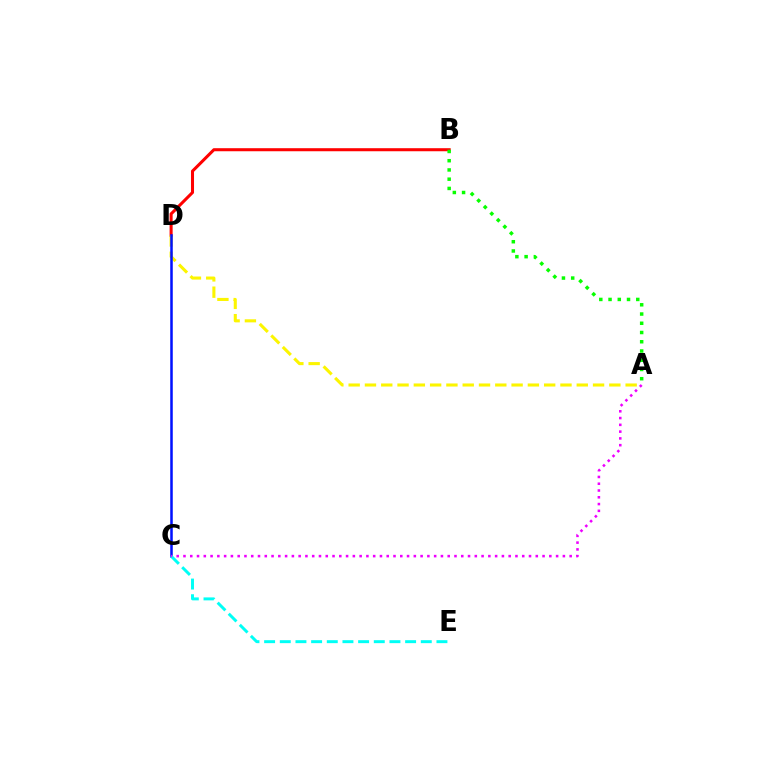{('B', 'D'): [{'color': '#ff0000', 'line_style': 'solid', 'thickness': 2.19}], ('A', 'D'): [{'color': '#fcf500', 'line_style': 'dashed', 'thickness': 2.21}], ('C', 'D'): [{'color': '#0010ff', 'line_style': 'solid', 'thickness': 1.82}], ('C', 'E'): [{'color': '#00fff6', 'line_style': 'dashed', 'thickness': 2.13}], ('A', 'C'): [{'color': '#ee00ff', 'line_style': 'dotted', 'thickness': 1.84}], ('A', 'B'): [{'color': '#08ff00', 'line_style': 'dotted', 'thickness': 2.51}]}